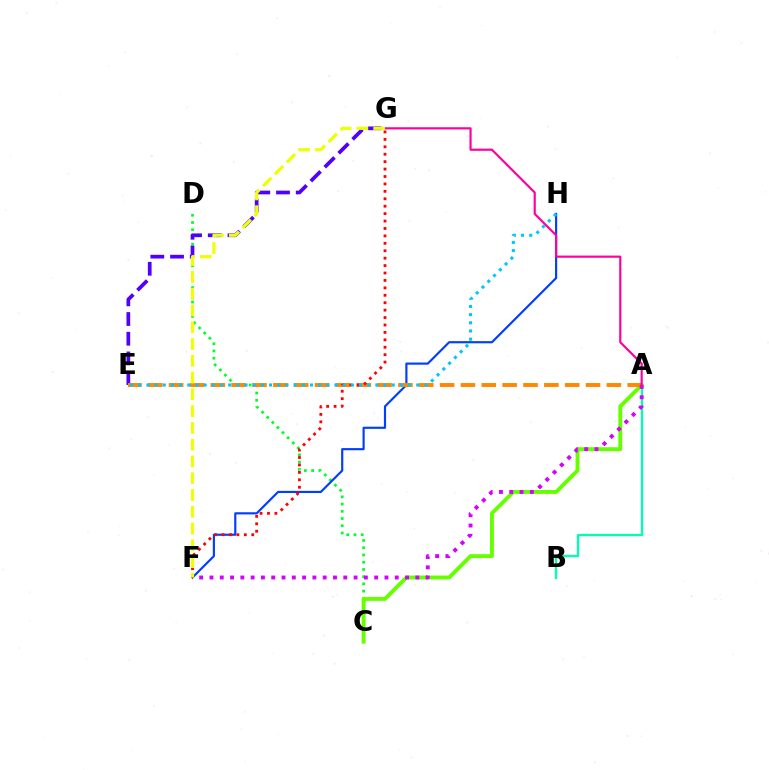{('C', 'D'): [{'color': '#00ff27', 'line_style': 'dotted', 'thickness': 1.96}], ('A', 'C'): [{'color': '#66ff00', 'line_style': 'solid', 'thickness': 2.81}], ('A', 'B'): [{'color': '#00ffaf', 'line_style': 'solid', 'thickness': 1.65}], ('F', 'H'): [{'color': '#003fff', 'line_style': 'solid', 'thickness': 1.56}], ('E', 'G'): [{'color': '#4f00ff', 'line_style': 'dashed', 'thickness': 2.68}], ('A', 'E'): [{'color': '#ff8800', 'line_style': 'dashed', 'thickness': 2.83}], ('F', 'G'): [{'color': '#ff0000', 'line_style': 'dotted', 'thickness': 2.02}, {'color': '#eeff00', 'line_style': 'dashed', 'thickness': 2.28}], ('E', 'H'): [{'color': '#00c7ff', 'line_style': 'dotted', 'thickness': 2.22}], ('A', 'F'): [{'color': '#d600ff', 'line_style': 'dotted', 'thickness': 2.8}], ('A', 'G'): [{'color': '#ff00a0', 'line_style': 'solid', 'thickness': 1.56}]}